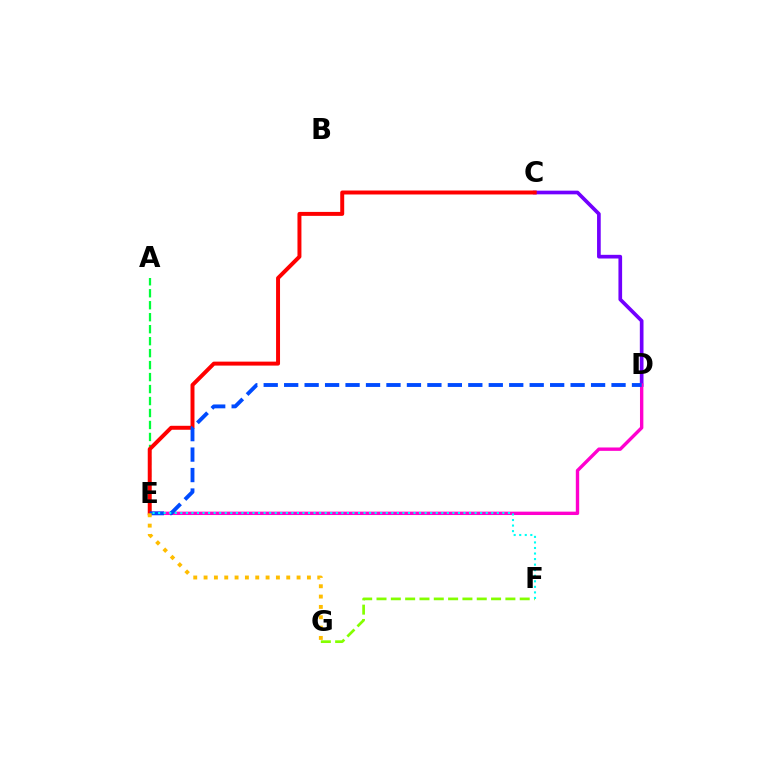{('C', 'D'): [{'color': '#7200ff', 'line_style': 'solid', 'thickness': 2.65}], ('D', 'E'): [{'color': '#ff00cf', 'line_style': 'solid', 'thickness': 2.43}, {'color': '#004bff', 'line_style': 'dashed', 'thickness': 2.78}], ('A', 'E'): [{'color': '#00ff39', 'line_style': 'dashed', 'thickness': 1.63}], ('F', 'G'): [{'color': '#84ff00', 'line_style': 'dashed', 'thickness': 1.95}], ('C', 'E'): [{'color': '#ff0000', 'line_style': 'solid', 'thickness': 2.85}], ('E', 'F'): [{'color': '#00fff6', 'line_style': 'dotted', 'thickness': 1.51}], ('E', 'G'): [{'color': '#ffbd00', 'line_style': 'dotted', 'thickness': 2.81}]}